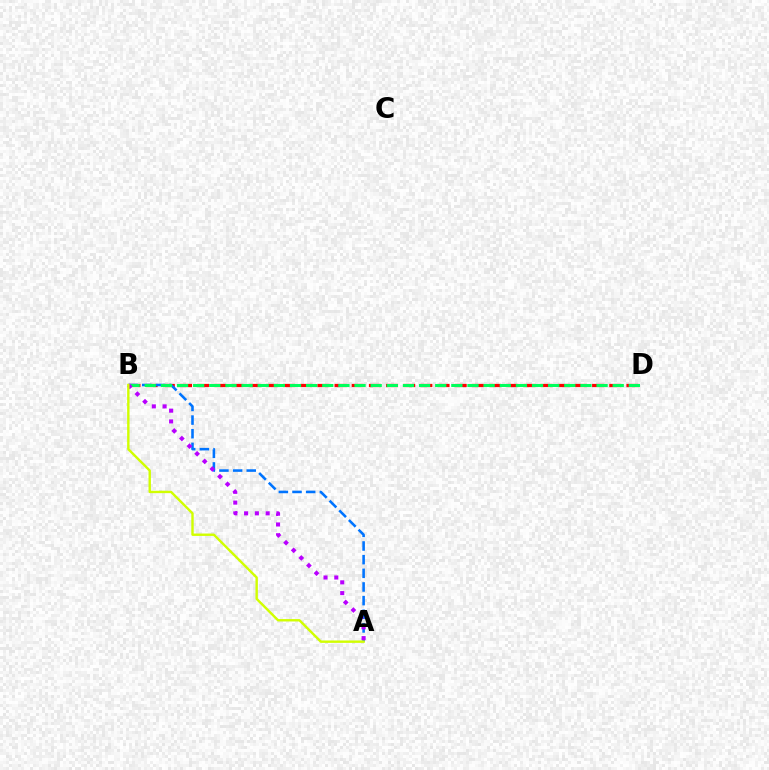{('B', 'D'): [{'color': '#ff0000', 'line_style': 'dashed', 'thickness': 2.33}, {'color': '#00ff5c', 'line_style': 'dashed', 'thickness': 2.19}], ('A', 'B'): [{'color': '#0074ff', 'line_style': 'dashed', 'thickness': 1.86}, {'color': '#b900ff', 'line_style': 'dotted', 'thickness': 2.93}, {'color': '#d1ff00', 'line_style': 'solid', 'thickness': 1.73}]}